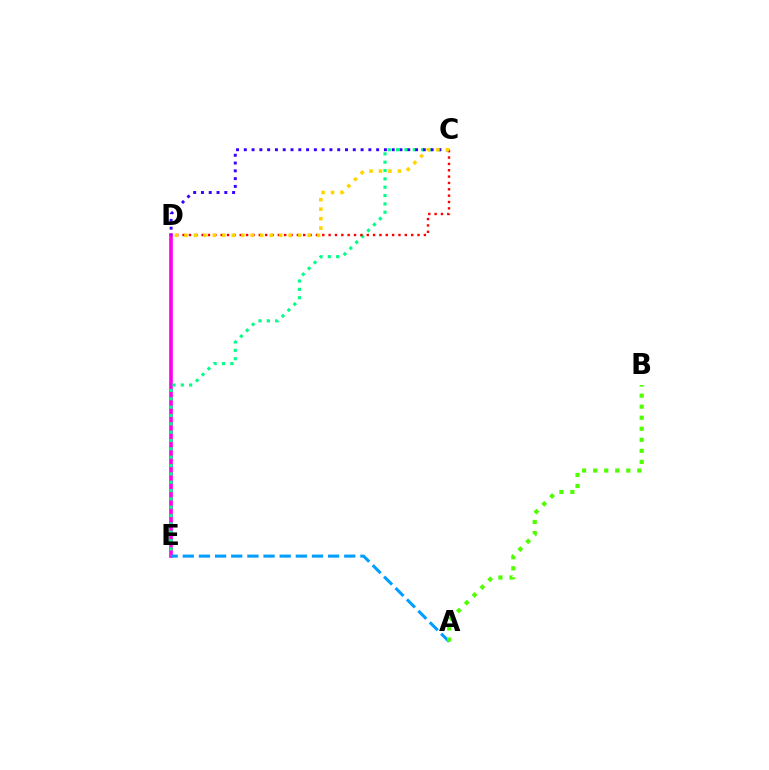{('D', 'E'): [{'color': '#ff00ed', 'line_style': 'solid', 'thickness': 2.63}], ('C', 'E'): [{'color': '#00ff86', 'line_style': 'dotted', 'thickness': 2.27}], ('C', 'D'): [{'color': '#3700ff', 'line_style': 'dotted', 'thickness': 2.12}, {'color': '#ff0000', 'line_style': 'dotted', 'thickness': 1.73}, {'color': '#ffd500', 'line_style': 'dotted', 'thickness': 2.57}], ('A', 'E'): [{'color': '#009eff', 'line_style': 'dashed', 'thickness': 2.19}], ('A', 'B'): [{'color': '#4fff00', 'line_style': 'dotted', 'thickness': 3.0}]}